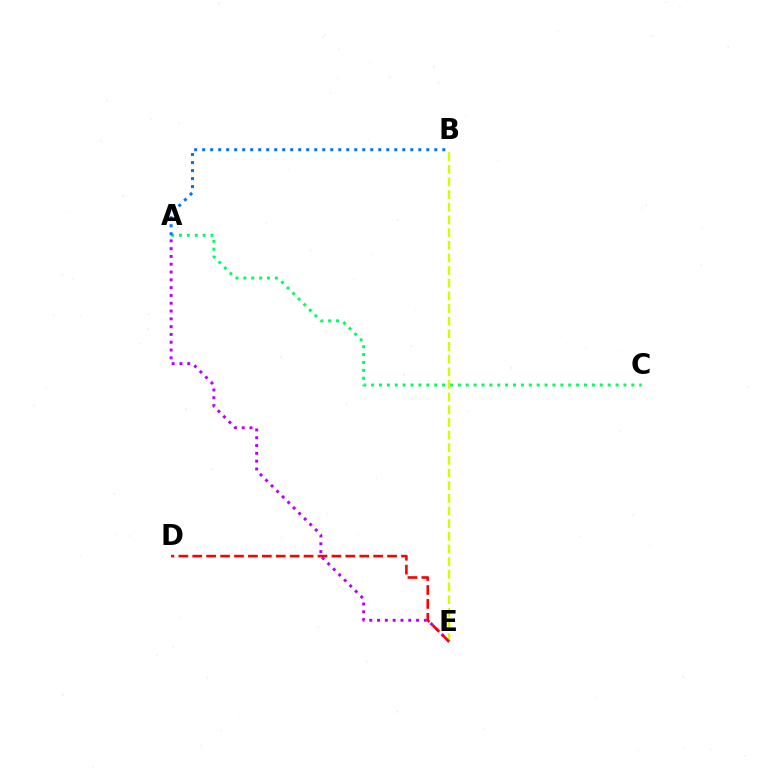{('A', 'C'): [{'color': '#00ff5c', 'line_style': 'dotted', 'thickness': 2.14}], ('A', 'E'): [{'color': '#b900ff', 'line_style': 'dotted', 'thickness': 2.12}], ('B', 'E'): [{'color': '#d1ff00', 'line_style': 'dashed', 'thickness': 1.72}], ('A', 'B'): [{'color': '#0074ff', 'line_style': 'dotted', 'thickness': 2.18}], ('D', 'E'): [{'color': '#ff0000', 'line_style': 'dashed', 'thickness': 1.89}]}